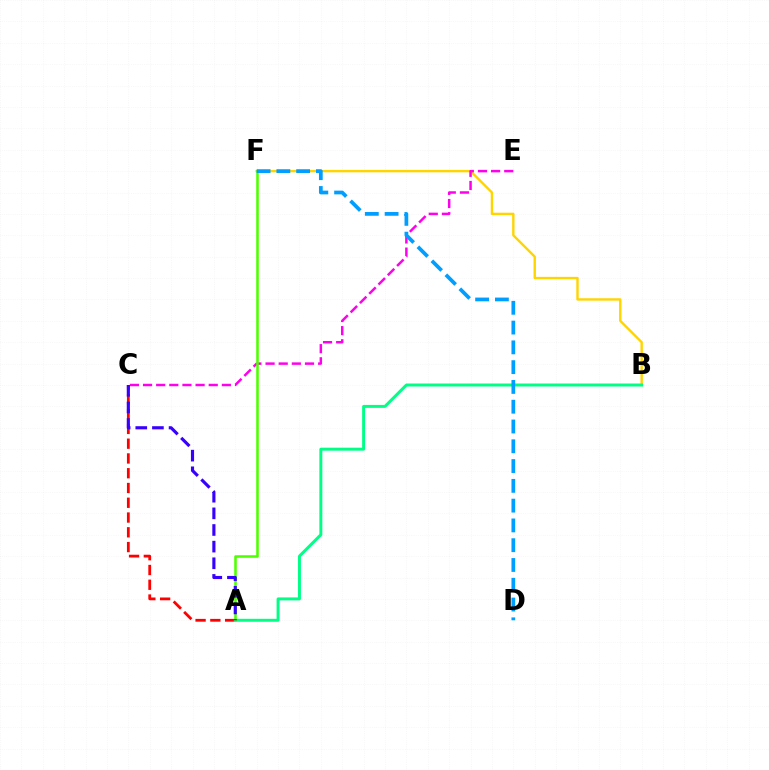{('B', 'F'): [{'color': '#ffd500', 'line_style': 'solid', 'thickness': 1.73}], ('A', 'C'): [{'color': '#ff0000', 'line_style': 'dashed', 'thickness': 2.01}, {'color': '#3700ff', 'line_style': 'dashed', 'thickness': 2.26}], ('C', 'E'): [{'color': '#ff00ed', 'line_style': 'dashed', 'thickness': 1.78}], ('A', 'B'): [{'color': '#00ff86', 'line_style': 'solid', 'thickness': 2.13}], ('A', 'F'): [{'color': '#4fff00', 'line_style': 'solid', 'thickness': 1.84}], ('D', 'F'): [{'color': '#009eff', 'line_style': 'dashed', 'thickness': 2.69}]}